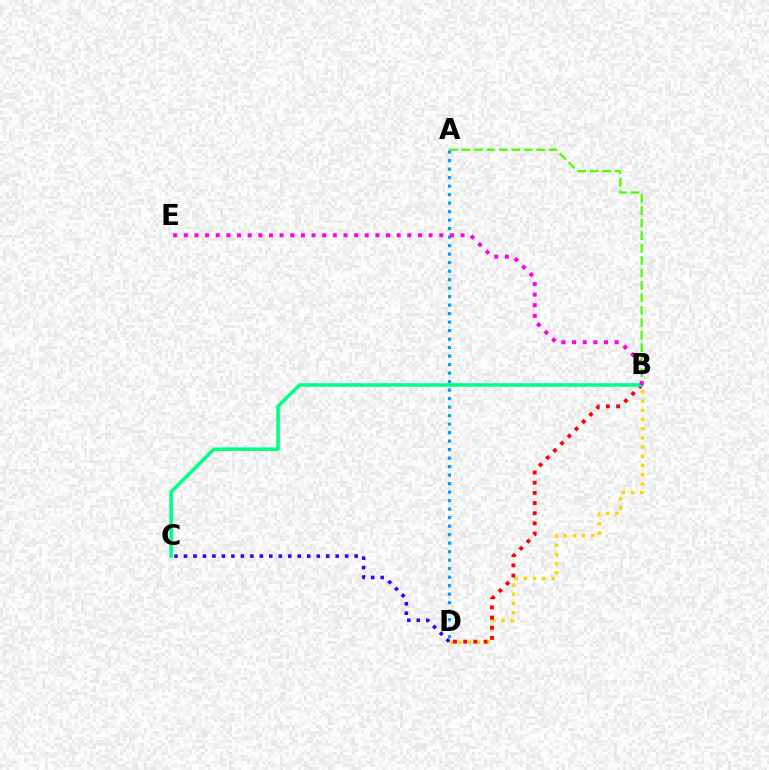{('A', 'B'): [{'color': '#4fff00', 'line_style': 'dashed', 'thickness': 1.69}], ('B', 'D'): [{'color': '#ffd500', 'line_style': 'dotted', 'thickness': 2.5}, {'color': '#ff0000', 'line_style': 'dotted', 'thickness': 2.76}], ('A', 'D'): [{'color': '#009eff', 'line_style': 'dotted', 'thickness': 2.31}], ('C', 'D'): [{'color': '#3700ff', 'line_style': 'dotted', 'thickness': 2.58}], ('B', 'C'): [{'color': '#00ff86', 'line_style': 'solid', 'thickness': 2.57}], ('B', 'E'): [{'color': '#ff00ed', 'line_style': 'dotted', 'thickness': 2.89}]}